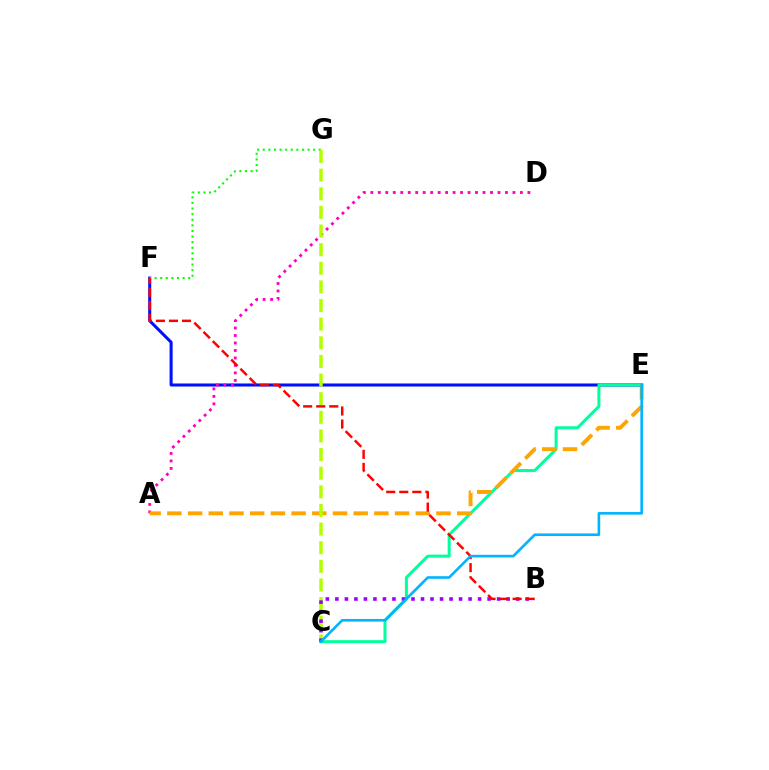{('E', 'F'): [{'color': '#0010ff', 'line_style': 'solid', 'thickness': 2.19}], ('C', 'E'): [{'color': '#00ff9d', 'line_style': 'solid', 'thickness': 2.17}, {'color': '#00b5ff', 'line_style': 'solid', 'thickness': 1.88}], ('A', 'D'): [{'color': '#ff00bd', 'line_style': 'dotted', 'thickness': 2.03}], ('A', 'E'): [{'color': '#ffa500', 'line_style': 'dashed', 'thickness': 2.81}], ('F', 'G'): [{'color': '#08ff00', 'line_style': 'dotted', 'thickness': 1.52}], ('C', 'G'): [{'color': '#b3ff00', 'line_style': 'dashed', 'thickness': 2.53}], ('B', 'C'): [{'color': '#9b00ff', 'line_style': 'dotted', 'thickness': 2.59}], ('B', 'F'): [{'color': '#ff0000', 'line_style': 'dashed', 'thickness': 1.77}]}